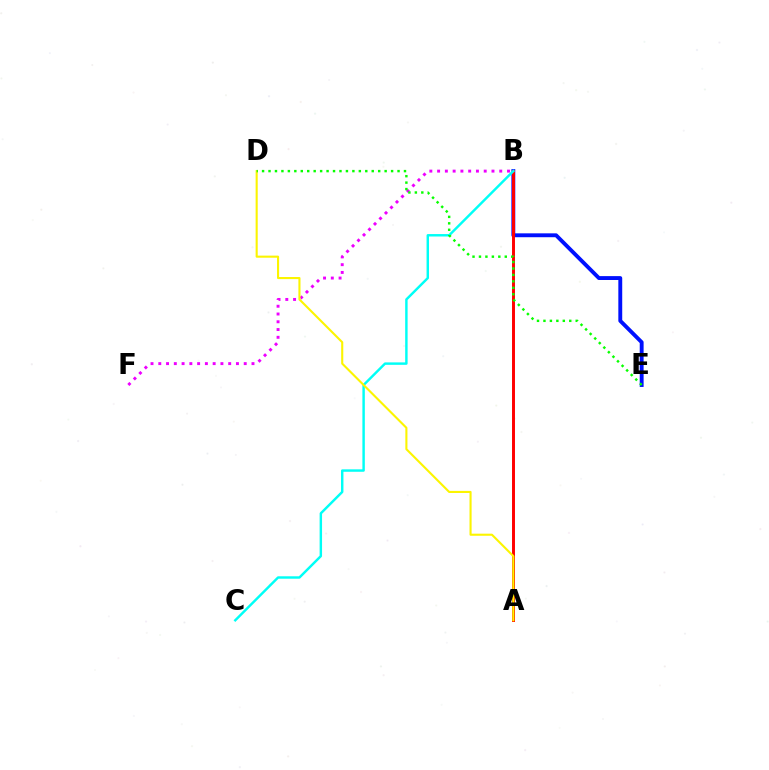{('B', 'E'): [{'color': '#0010ff', 'line_style': 'solid', 'thickness': 2.8}], ('A', 'B'): [{'color': '#ff0000', 'line_style': 'solid', 'thickness': 2.13}], ('B', 'C'): [{'color': '#00fff6', 'line_style': 'solid', 'thickness': 1.76}], ('B', 'F'): [{'color': '#ee00ff', 'line_style': 'dotted', 'thickness': 2.11}], ('A', 'D'): [{'color': '#fcf500', 'line_style': 'solid', 'thickness': 1.51}], ('D', 'E'): [{'color': '#08ff00', 'line_style': 'dotted', 'thickness': 1.75}]}